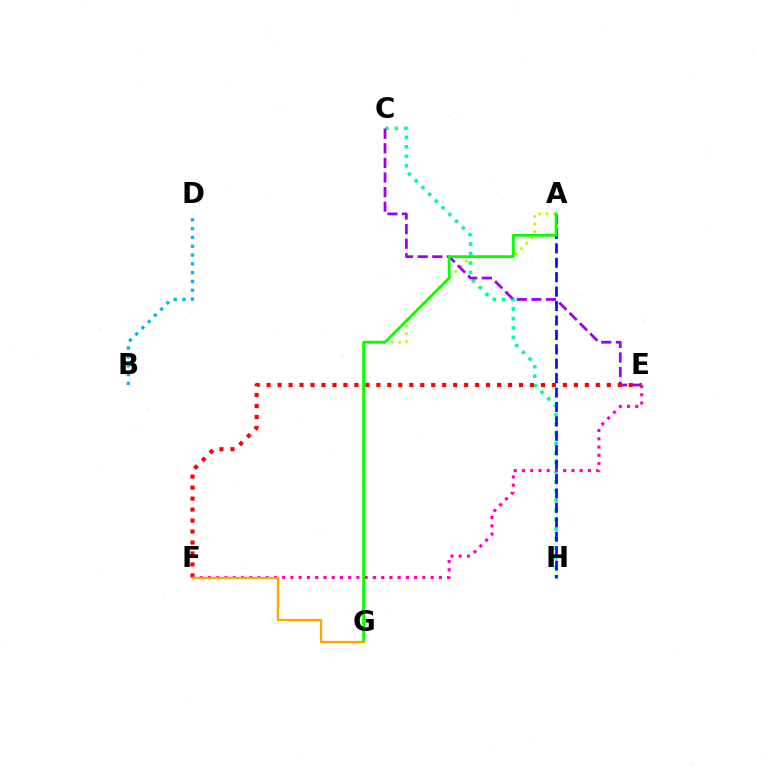{('A', 'G'): [{'color': '#b3ff00', 'line_style': 'dotted', 'thickness': 2.04}, {'color': '#08ff00', 'line_style': 'solid', 'thickness': 2.02}], ('C', 'H'): [{'color': '#00ff9d', 'line_style': 'dotted', 'thickness': 2.59}], ('C', 'E'): [{'color': '#9b00ff', 'line_style': 'dashed', 'thickness': 1.98}], ('A', 'H'): [{'color': '#0010ff', 'line_style': 'dashed', 'thickness': 1.96}], ('E', 'F'): [{'color': '#ff0000', 'line_style': 'dotted', 'thickness': 2.98}, {'color': '#ff00bd', 'line_style': 'dotted', 'thickness': 2.24}], ('B', 'D'): [{'color': '#00b5ff', 'line_style': 'dotted', 'thickness': 2.39}], ('F', 'G'): [{'color': '#ffa500', 'line_style': 'solid', 'thickness': 1.65}]}